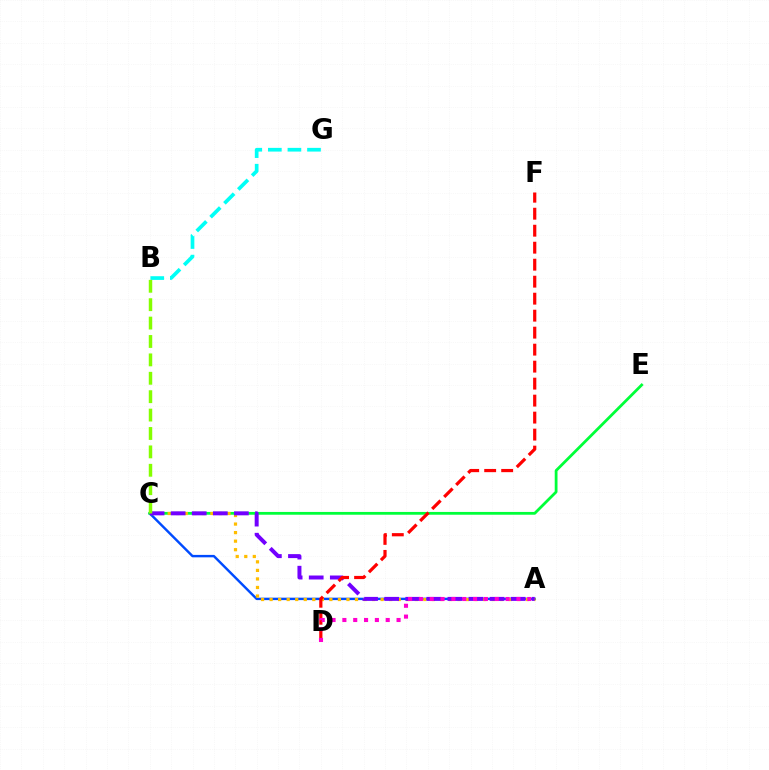{('A', 'C'): [{'color': '#004bff', 'line_style': 'solid', 'thickness': 1.75}, {'color': '#ffbd00', 'line_style': 'dotted', 'thickness': 2.32}, {'color': '#7200ff', 'line_style': 'dashed', 'thickness': 2.86}], ('C', 'E'): [{'color': '#00ff39', 'line_style': 'solid', 'thickness': 2.0}], ('D', 'F'): [{'color': '#ff0000', 'line_style': 'dashed', 'thickness': 2.31}], ('A', 'D'): [{'color': '#ff00cf', 'line_style': 'dotted', 'thickness': 2.94}], ('B', 'G'): [{'color': '#00fff6', 'line_style': 'dashed', 'thickness': 2.66}], ('B', 'C'): [{'color': '#84ff00', 'line_style': 'dashed', 'thickness': 2.5}]}